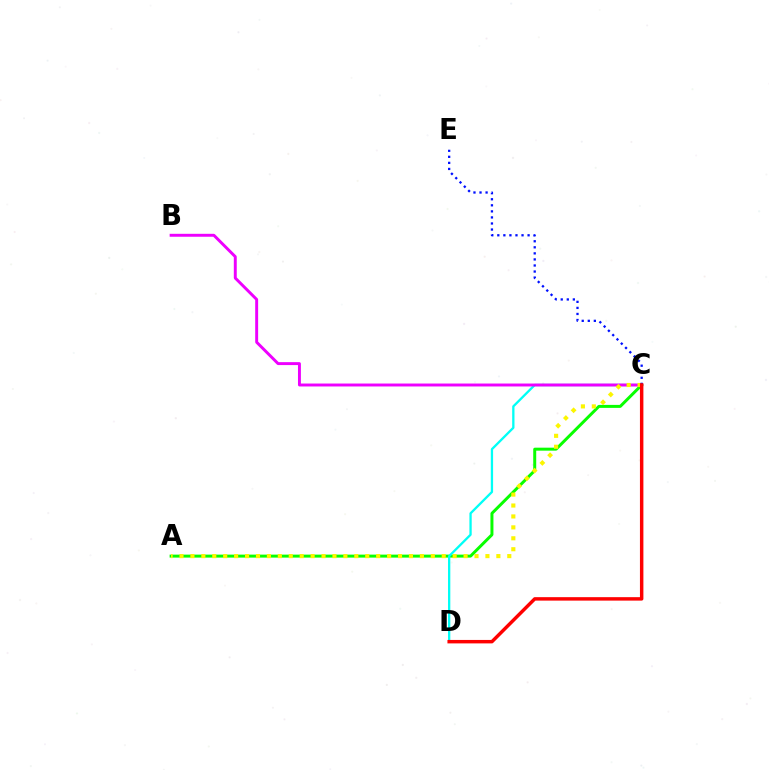{('A', 'C'): [{'color': '#08ff00', 'line_style': 'solid', 'thickness': 2.15}, {'color': '#fcf500', 'line_style': 'dotted', 'thickness': 2.97}], ('C', 'D'): [{'color': '#00fff6', 'line_style': 'solid', 'thickness': 1.66}, {'color': '#ff0000', 'line_style': 'solid', 'thickness': 2.49}], ('B', 'C'): [{'color': '#ee00ff', 'line_style': 'solid', 'thickness': 2.11}], ('C', 'E'): [{'color': '#0010ff', 'line_style': 'dotted', 'thickness': 1.65}]}